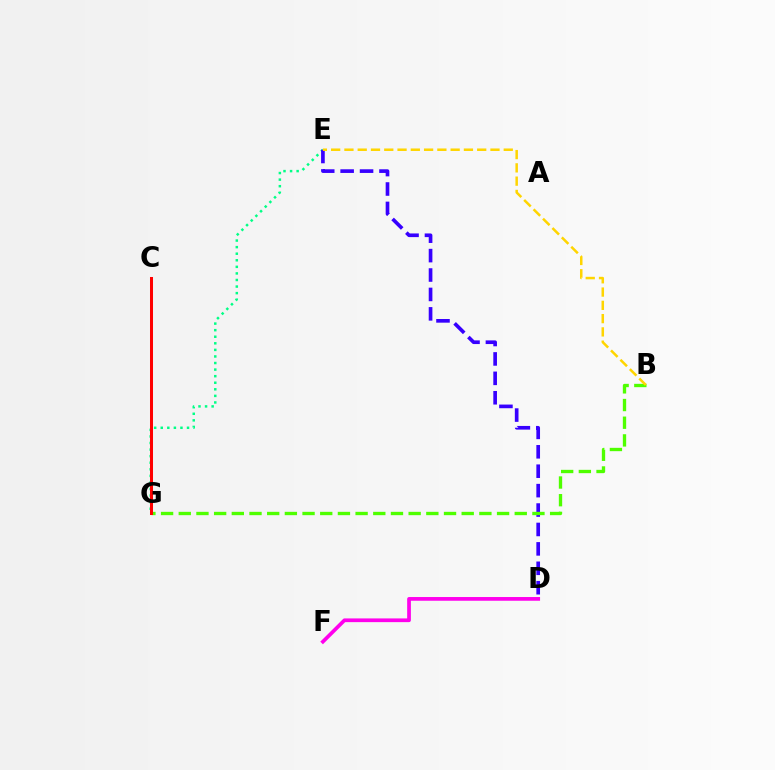{('E', 'G'): [{'color': '#00ff86', 'line_style': 'dotted', 'thickness': 1.79}], ('D', 'E'): [{'color': '#3700ff', 'line_style': 'dashed', 'thickness': 2.64}], ('B', 'G'): [{'color': '#4fff00', 'line_style': 'dashed', 'thickness': 2.4}], ('C', 'G'): [{'color': '#009eff', 'line_style': 'dotted', 'thickness': 1.95}, {'color': '#ff0000', 'line_style': 'solid', 'thickness': 2.17}], ('B', 'E'): [{'color': '#ffd500', 'line_style': 'dashed', 'thickness': 1.8}], ('D', 'F'): [{'color': '#ff00ed', 'line_style': 'solid', 'thickness': 2.68}]}